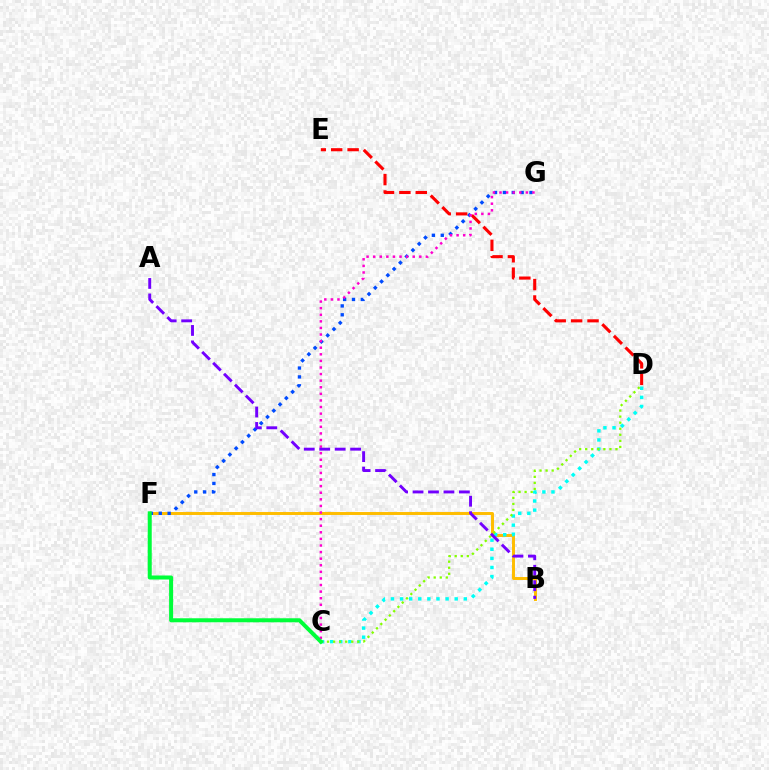{('B', 'F'): [{'color': '#ffbd00', 'line_style': 'solid', 'thickness': 2.13}], ('F', 'G'): [{'color': '#004bff', 'line_style': 'dotted', 'thickness': 2.41}], ('D', 'E'): [{'color': '#ff0000', 'line_style': 'dashed', 'thickness': 2.23}], ('C', 'D'): [{'color': '#00fff6', 'line_style': 'dotted', 'thickness': 2.47}, {'color': '#84ff00', 'line_style': 'dotted', 'thickness': 1.65}], ('C', 'G'): [{'color': '#ff00cf', 'line_style': 'dotted', 'thickness': 1.79}], ('C', 'F'): [{'color': '#00ff39', 'line_style': 'solid', 'thickness': 2.89}], ('A', 'B'): [{'color': '#7200ff', 'line_style': 'dashed', 'thickness': 2.1}]}